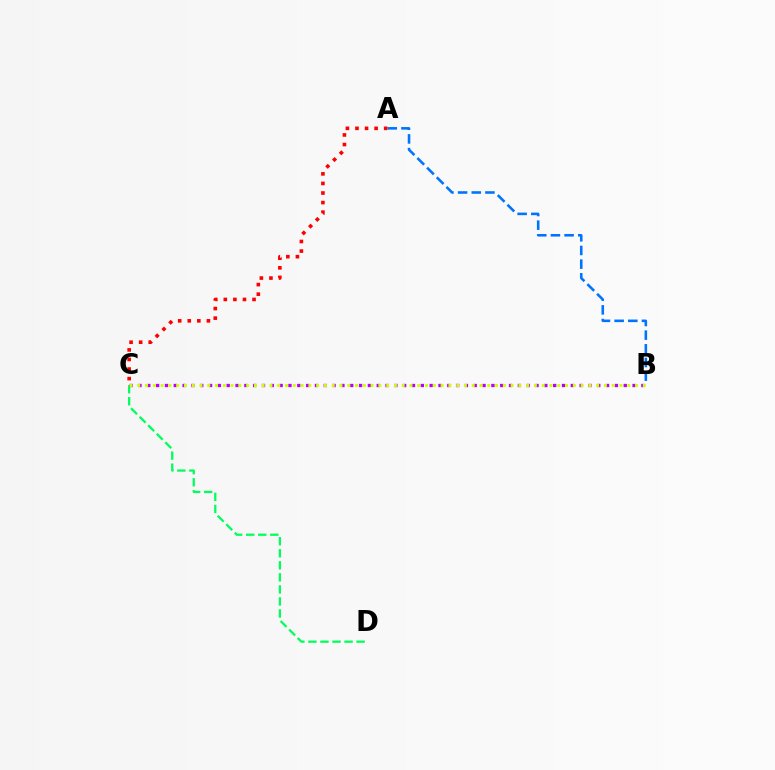{('A', 'C'): [{'color': '#ff0000', 'line_style': 'dotted', 'thickness': 2.6}], ('C', 'D'): [{'color': '#00ff5c', 'line_style': 'dashed', 'thickness': 1.64}], ('A', 'B'): [{'color': '#0074ff', 'line_style': 'dashed', 'thickness': 1.86}], ('B', 'C'): [{'color': '#b900ff', 'line_style': 'dotted', 'thickness': 2.4}, {'color': '#d1ff00', 'line_style': 'dotted', 'thickness': 2.11}]}